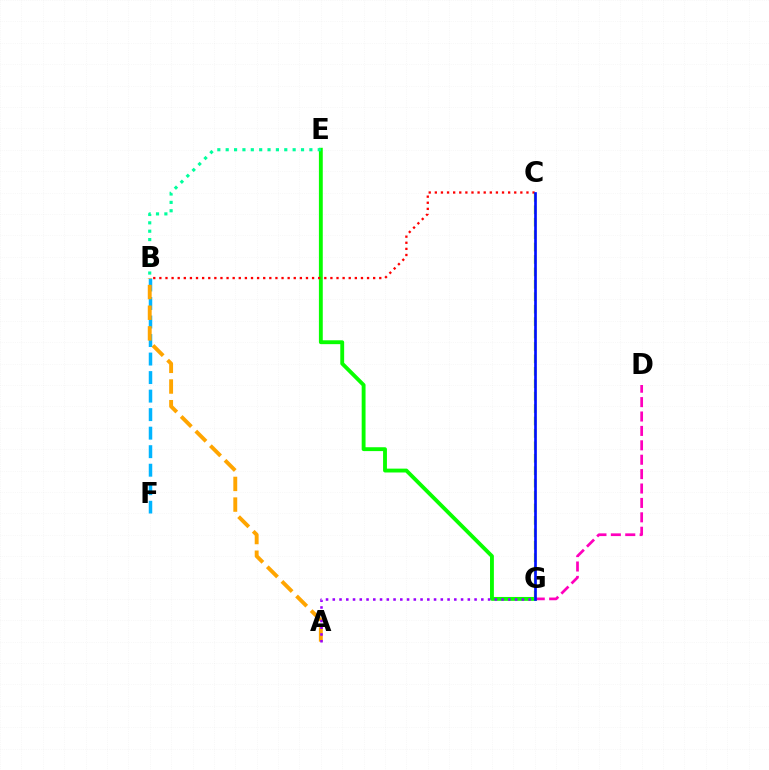{('B', 'F'): [{'color': '#00b5ff', 'line_style': 'dashed', 'thickness': 2.52}], ('E', 'G'): [{'color': '#08ff00', 'line_style': 'solid', 'thickness': 2.78}], ('A', 'B'): [{'color': '#ffa500', 'line_style': 'dashed', 'thickness': 2.81}], ('D', 'G'): [{'color': '#ff00bd', 'line_style': 'dashed', 'thickness': 1.96}], ('A', 'G'): [{'color': '#9b00ff', 'line_style': 'dotted', 'thickness': 1.83}], ('C', 'G'): [{'color': '#b3ff00', 'line_style': 'dashed', 'thickness': 1.69}, {'color': '#0010ff', 'line_style': 'solid', 'thickness': 1.93}], ('B', 'E'): [{'color': '#00ff9d', 'line_style': 'dotted', 'thickness': 2.27}], ('B', 'C'): [{'color': '#ff0000', 'line_style': 'dotted', 'thickness': 1.66}]}